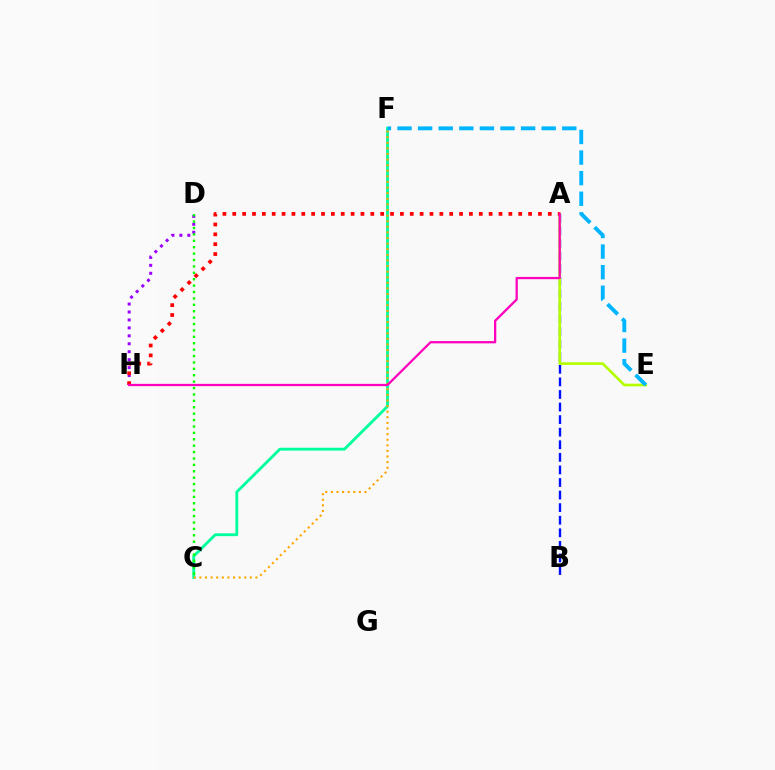{('A', 'B'): [{'color': '#0010ff', 'line_style': 'dashed', 'thickness': 1.71}], ('C', 'F'): [{'color': '#00ff9d', 'line_style': 'solid', 'thickness': 2.06}, {'color': '#ffa500', 'line_style': 'dotted', 'thickness': 1.52}], ('D', 'H'): [{'color': '#9b00ff', 'line_style': 'dotted', 'thickness': 2.16}], ('A', 'E'): [{'color': '#b3ff00', 'line_style': 'solid', 'thickness': 1.92}], ('A', 'H'): [{'color': '#ff0000', 'line_style': 'dotted', 'thickness': 2.68}, {'color': '#ff00bd', 'line_style': 'solid', 'thickness': 1.64}], ('E', 'F'): [{'color': '#00b5ff', 'line_style': 'dashed', 'thickness': 2.8}], ('C', 'D'): [{'color': '#08ff00', 'line_style': 'dotted', 'thickness': 1.74}]}